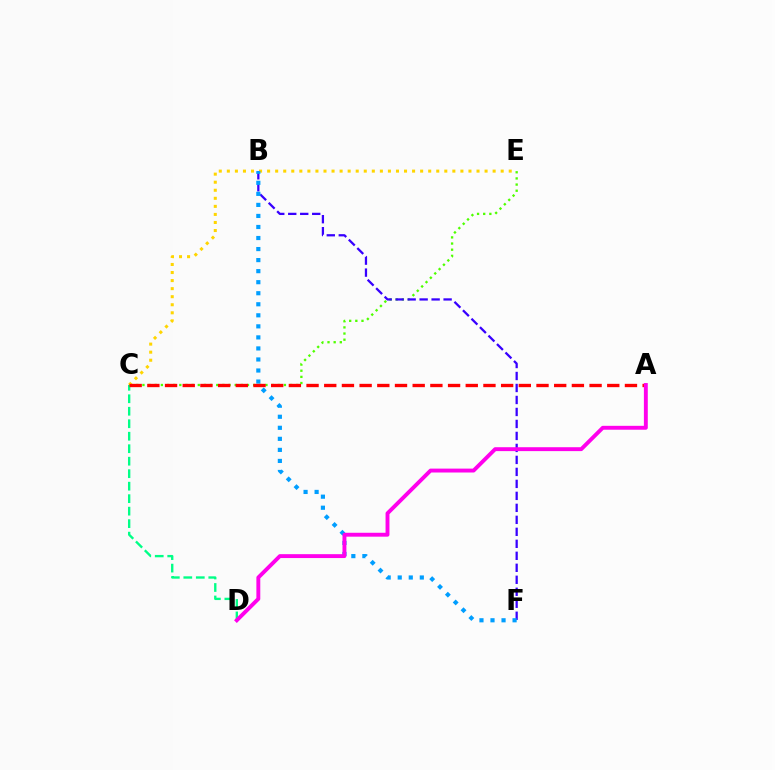{('C', 'E'): [{'color': '#4fff00', 'line_style': 'dotted', 'thickness': 1.67}, {'color': '#ffd500', 'line_style': 'dotted', 'thickness': 2.19}], ('B', 'F'): [{'color': '#3700ff', 'line_style': 'dashed', 'thickness': 1.63}, {'color': '#009eff', 'line_style': 'dotted', 'thickness': 3.0}], ('C', 'D'): [{'color': '#00ff86', 'line_style': 'dashed', 'thickness': 1.7}], ('A', 'C'): [{'color': '#ff0000', 'line_style': 'dashed', 'thickness': 2.4}], ('A', 'D'): [{'color': '#ff00ed', 'line_style': 'solid', 'thickness': 2.81}]}